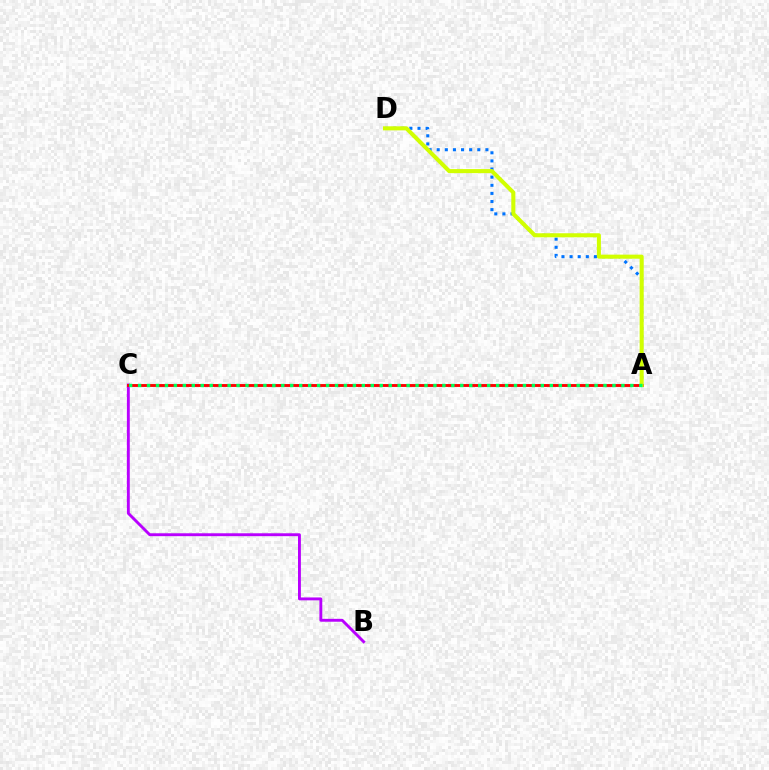{('B', 'C'): [{'color': '#b900ff', 'line_style': 'solid', 'thickness': 2.08}], ('A', 'C'): [{'color': '#ff0000', 'line_style': 'solid', 'thickness': 2.07}, {'color': '#00ff5c', 'line_style': 'dotted', 'thickness': 2.43}], ('A', 'D'): [{'color': '#0074ff', 'line_style': 'dotted', 'thickness': 2.21}, {'color': '#d1ff00', 'line_style': 'solid', 'thickness': 2.92}]}